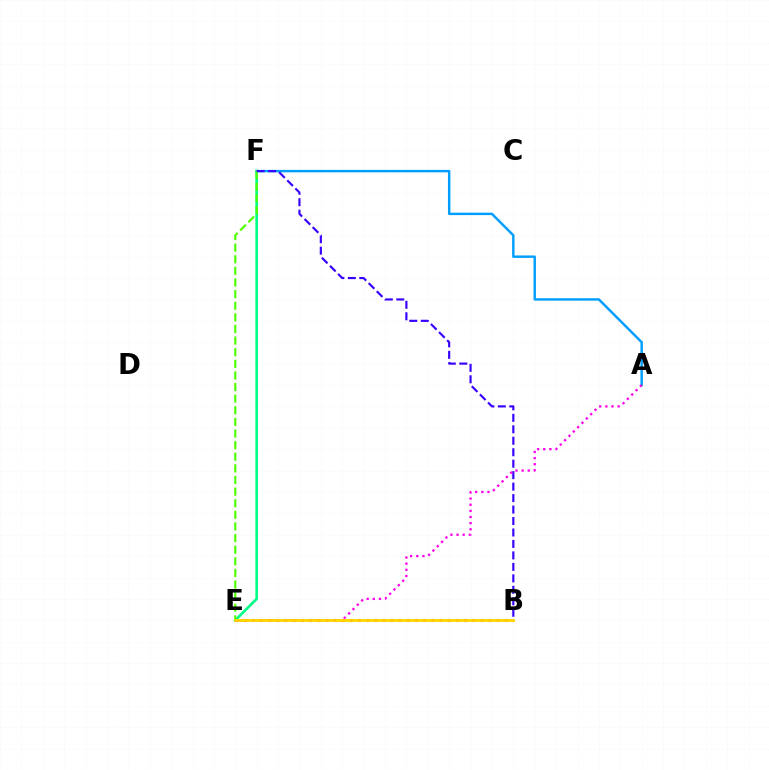{('A', 'F'): [{'color': '#009eff', 'line_style': 'solid', 'thickness': 1.76}], ('B', 'E'): [{'color': '#ff0000', 'line_style': 'dotted', 'thickness': 2.22}, {'color': '#ffd500', 'line_style': 'solid', 'thickness': 2.04}], ('E', 'F'): [{'color': '#00ff86', 'line_style': 'solid', 'thickness': 1.92}, {'color': '#4fff00', 'line_style': 'dashed', 'thickness': 1.58}], ('B', 'F'): [{'color': '#3700ff', 'line_style': 'dashed', 'thickness': 1.56}], ('A', 'E'): [{'color': '#ff00ed', 'line_style': 'dotted', 'thickness': 1.67}]}